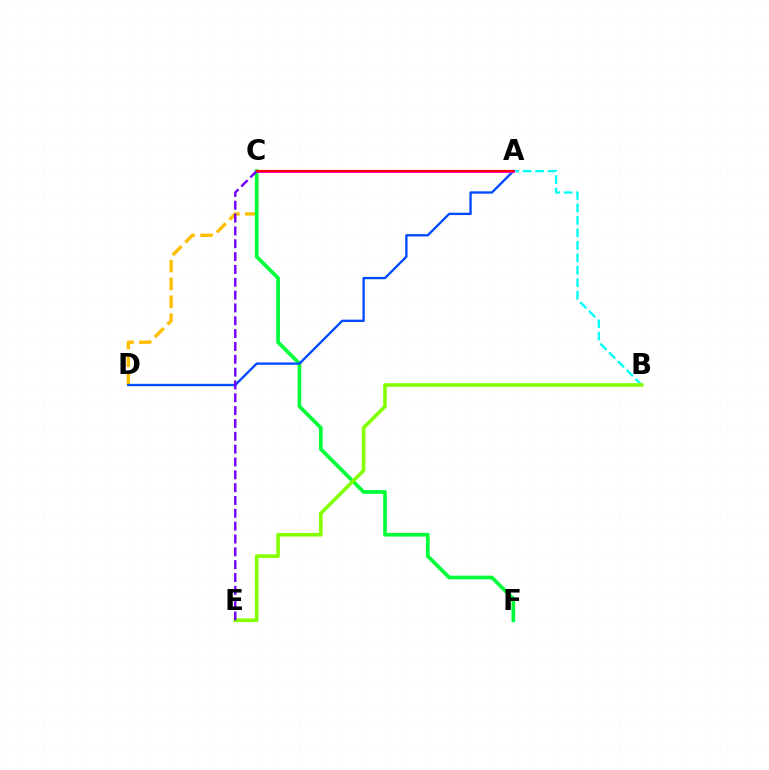{('C', 'D'): [{'color': '#ffbd00', 'line_style': 'dashed', 'thickness': 2.43}], ('C', 'F'): [{'color': '#00ff39', 'line_style': 'solid', 'thickness': 2.65}], ('A', 'B'): [{'color': '#00fff6', 'line_style': 'dashed', 'thickness': 1.69}], ('A', 'D'): [{'color': '#004bff', 'line_style': 'solid', 'thickness': 1.69}], ('B', 'E'): [{'color': '#84ff00', 'line_style': 'solid', 'thickness': 2.6}], ('A', 'C'): [{'color': '#ff00cf', 'line_style': 'solid', 'thickness': 2.13}, {'color': '#ff0000', 'line_style': 'solid', 'thickness': 1.53}], ('C', 'E'): [{'color': '#7200ff', 'line_style': 'dashed', 'thickness': 1.74}]}